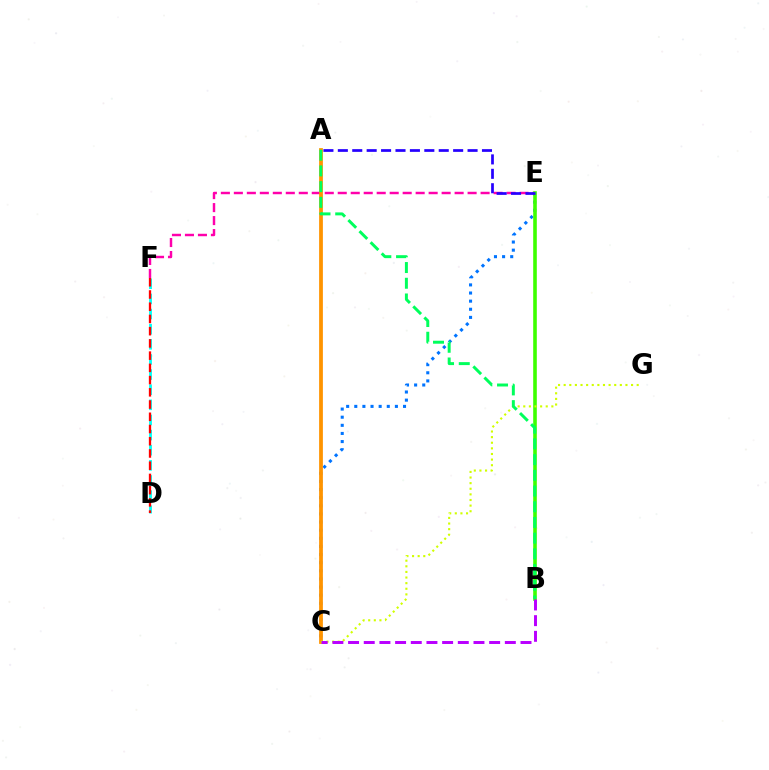{('C', 'E'): [{'color': '#0074ff', 'line_style': 'dotted', 'thickness': 2.21}], ('E', 'F'): [{'color': '#ff00ac', 'line_style': 'dashed', 'thickness': 1.76}], ('A', 'C'): [{'color': '#ff9400', 'line_style': 'solid', 'thickness': 2.71}], ('B', 'E'): [{'color': '#3dff00', 'line_style': 'solid', 'thickness': 2.59}], ('D', 'F'): [{'color': '#00fff6', 'line_style': 'dashed', 'thickness': 2.06}, {'color': '#ff0000', 'line_style': 'dashed', 'thickness': 1.66}], ('C', 'G'): [{'color': '#d1ff00', 'line_style': 'dotted', 'thickness': 1.53}], ('B', 'C'): [{'color': '#b900ff', 'line_style': 'dashed', 'thickness': 2.13}], ('A', 'B'): [{'color': '#00ff5c', 'line_style': 'dashed', 'thickness': 2.13}], ('A', 'E'): [{'color': '#2500ff', 'line_style': 'dashed', 'thickness': 1.96}]}